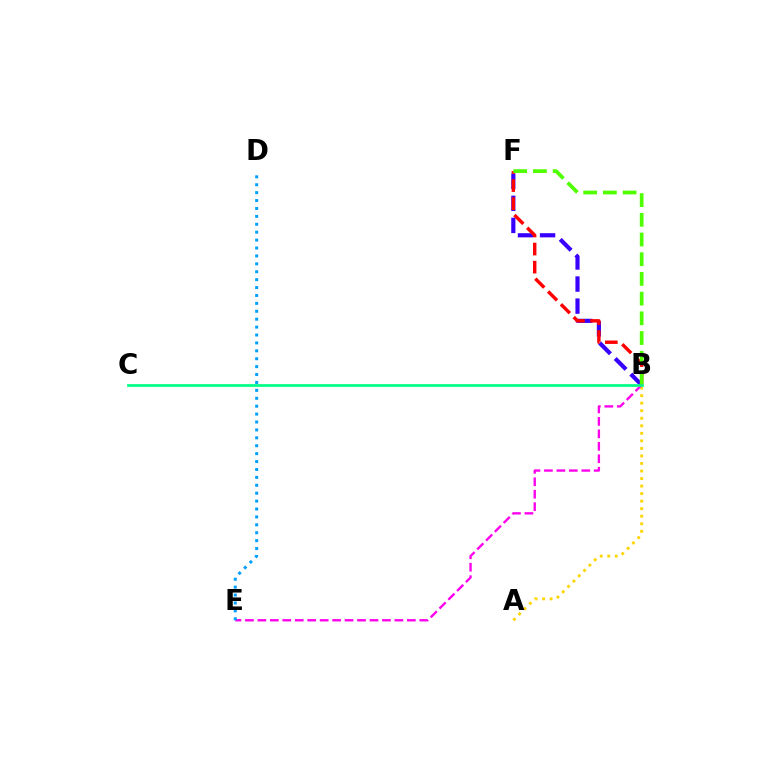{('B', 'F'): [{'color': '#3700ff', 'line_style': 'dashed', 'thickness': 3.0}, {'color': '#ff0000', 'line_style': 'dashed', 'thickness': 2.46}, {'color': '#4fff00', 'line_style': 'dashed', 'thickness': 2.68}], ('A', 'B'): [{'color': '#ffd500', 'line_style': 'dotted', 'thickness': 2.05}], ('B', 'E'): [{'color': '#ff00ed', 'line_style': 'dashed', 'thickness': 1.69}], ('D', 'E'): [{'color': '#009eff', 'line_style': 'dotted', 'thickness': 2.15}], ('B', 'C'): [{'color': '#00ff86', 'line_style': 'solid', 'thickness': 1.96}]}